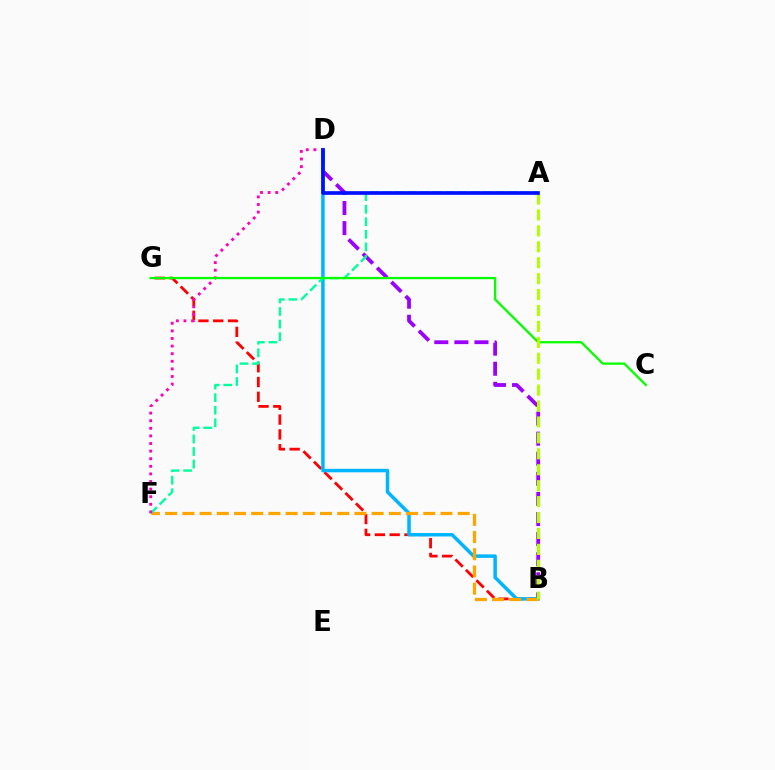{('B', 'G'): [{'color': '#ff0000', 'line_style': 'dashed', 'thickness': 2.01}], ('B', 'D'): [{'color': '#9b00ff', 'line_style': 'dashed', 'thickness': 2.73}, {'color': '#00b5ff', 'line_style': 'solid', 'thickness': 2.52}], ('B', 'F'): [{'color': '#ffa500', 'line_style': 'dashed', 'thickness': 2.34}], ('A', 'F'): [{'color': '#00ff9d', 'line_style': 'dashed', 'thickness': 1.71}], ('D', 'F'): [{'color': '#ff00bd', 'line_style': 'dotted', 'thickness': 2.06}], ('C', 'G'): [{'color': '#08ff00', 'line_style': 'solid', 'thickness': 1.66}], ('A', 'B'): [{'color': '#b3ff00', 'line_style': 'dashed', 'thickness': 2.16}], ('A', 'D'): [{'color': '#0010ff', 'line_style': 'solid', 'thickness': 2.64}]}